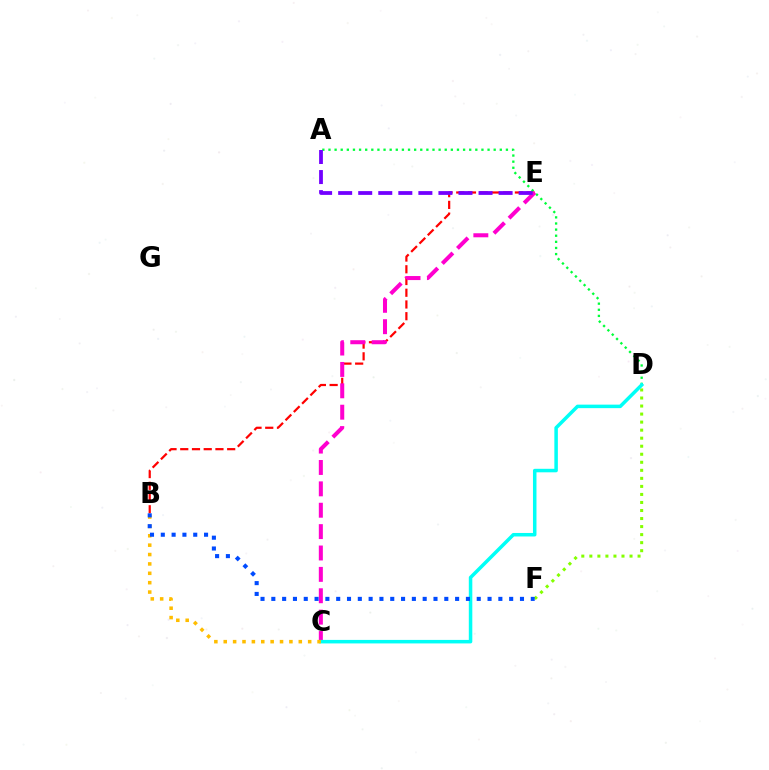{('B', 'E'): [{'color': '#ff0000', 'line_style': 'dashed', 'thickness': 1.59}], ('A', 'D'): [{'color': '#00ff39', 'line_style': 'dotted', 'thickness': 1.66}], ('C', 'E'): [{'color': '#ff00cf', 'line_style': 'dashed', 'thickness': 2.9}], ('D', 'F'): [{'color': '#84ff00', 'line_style': 'dotted', 'thickness': 2.18}], ('A', 'E'): [{'color': '#7200ff', 'line_style': 'dashed', 'thickness': 2.72}], ('C', 'D'): [{'color': '#00fff6', 'line_style': 'solid', 'thickness': 2.53}], ('B', 'C'): [{'color': '#ffbd00', 'line_style': 'dotted', 'thickness': 2.55}], ('B', 'F'): [{'color': '#004bff', 'line_style': 'dotted', 'thickness': 2.94}]}